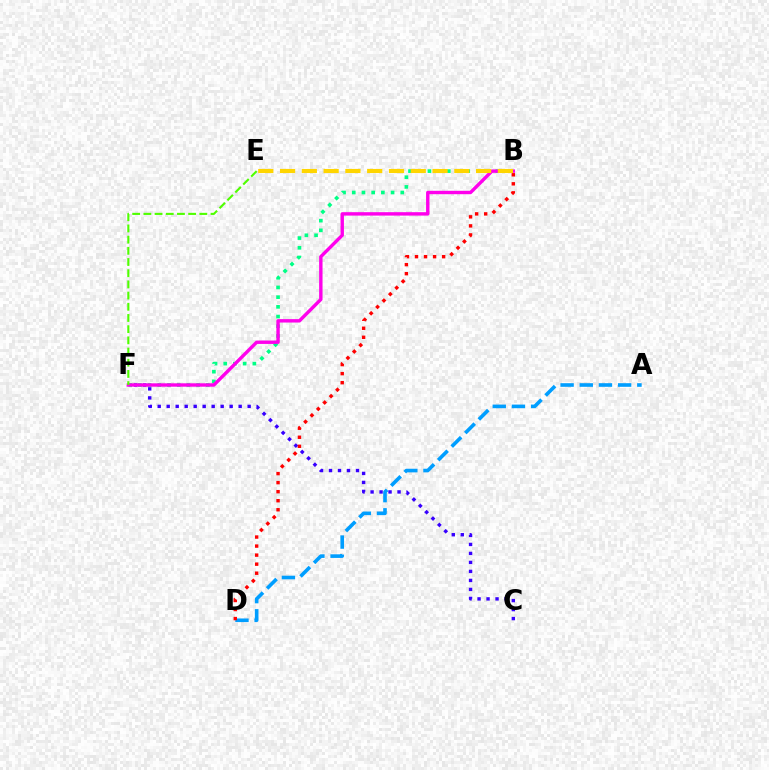{('A', 'D'): [{'color': '#009eff', 'line_style': 'dashed', 'thickness': 2.6}], ('B', 'F'): [{'color': '#00ff86', 'line_style': 'dotted', 'thickness': 2.64}, {'color': '#ff00ed', 'line_style': 'solid', 'thickness': 2.45}], ('C', 'F'): [{'color': '#3700ff', 'line_style': 'dotted', 'thickness': 2.44}], ('E', 'F'): [{'color': '#4fff00', 'line_style': 'dashed', 'thickness': 1.52}], ('B', 'E'): [{'color': '#ffd500', 'line_style': 'dashed', 'thickness': 2.96}], ('B', 'D'): [{'color': '#ff0000', 'line_style': 'dotted', 'thickness': 2.46}]}